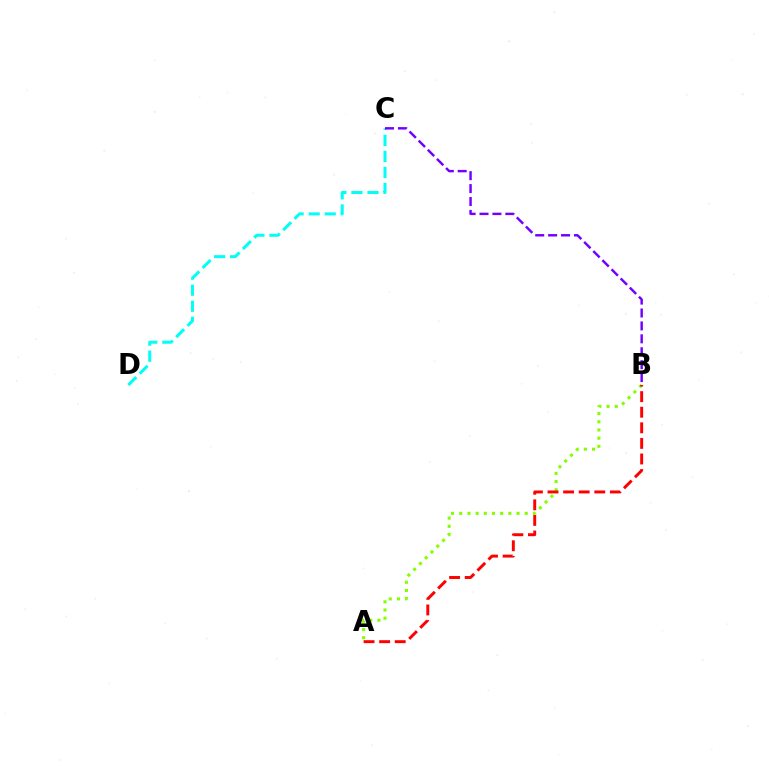{('C', 'D'): [{'color': '#00fff6', 'line_style': 'dashed', 'thickness': 2.18}], ('B', 'C'): [{'color': '#7200ff', 'line_style': 'dashed', 'thickness': 1.75}], ('A', 'B'): [{'color': '#84ff00', 'line_style': 'dotted', 'thickness': 2.22}, {'color': '#ff0000', 'line_style': 'dashed', 'thickness': 2.12}]}